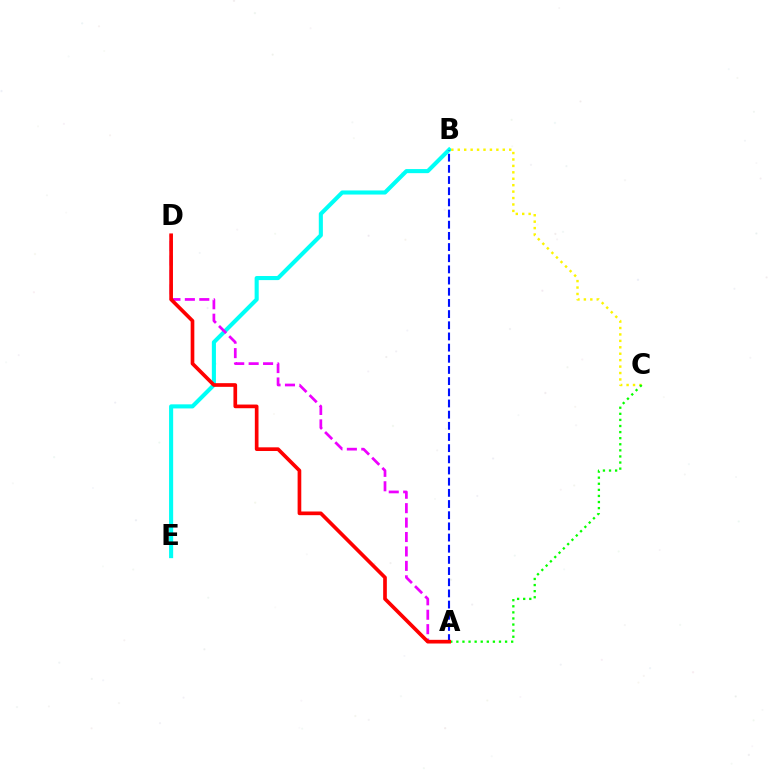{('B', 'E'): [{'color': '#00fff6', 'line_style': 'solid', 'thickness': 2.94}], ('B', 'C'): [{'color': '#fcf500', 'line_style': 'dotted', 'thickness': 1.75}], ('A', 'C'): [{'color': '#08ff00', 'line_style': 'dotted', 'thickness': 1.65}], ('A', 'B'): [{'color': '#0010ff', 'line_style': 'dashed', 'thickness': 1.52}], ('A', 'D'): [{'color': '#ee00ff', 'line_style': 'dashed', 'thickness': 1.96}, {'color': '#ff0000', 'line_style': 'solid', 'thickness': 2.65}]}